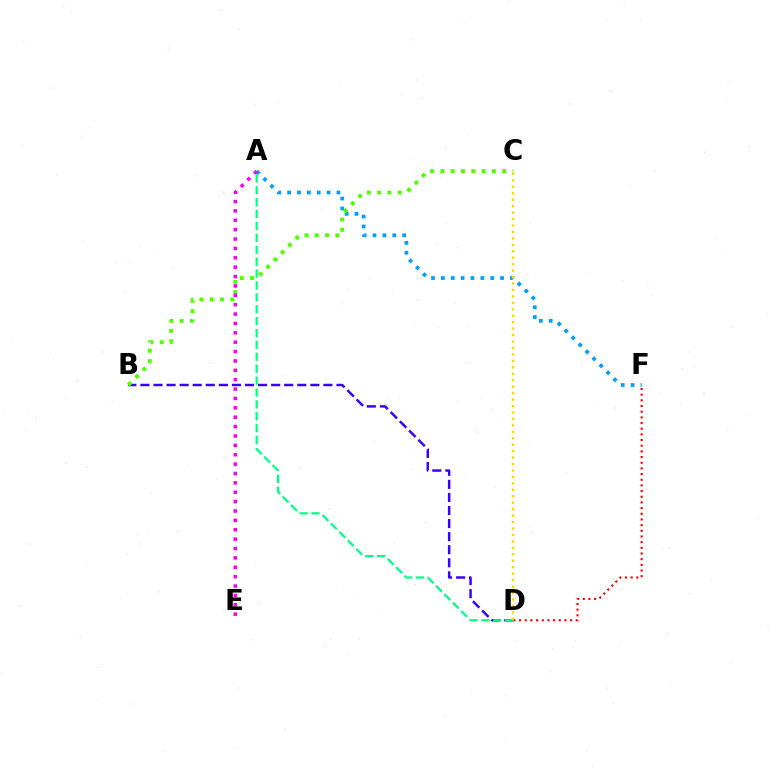{('A', 'F'): [{'color': '#009eff', 'line_style': 'dotted', 'thickness': 2.68}], ('B', 'D'): [{'color': '#3700ff', 'line_style': 'dashed', 'thickness': 1.78}], ('B', 'C'): [{'color': '#4fff00', 'line_style': 'dotted', 'thickness': 2.8}], ('D', 'F'): [{'color': '#ff0000', 'line_style': 'dotted', 'thickness': 1.54}], ('A', 'E'): [{'color': '#ff00ed', 'line_style': 'dotted', 'thickness': 2.55}], ('A', 'D'): [{'color': '#00ff86', 'line_style': 'dashed', 'thickness': 1.62}], ('C', 'D'): [{'color': '#ffd500', 'line_style': 'dotted', 'thickness': 1.75}]}